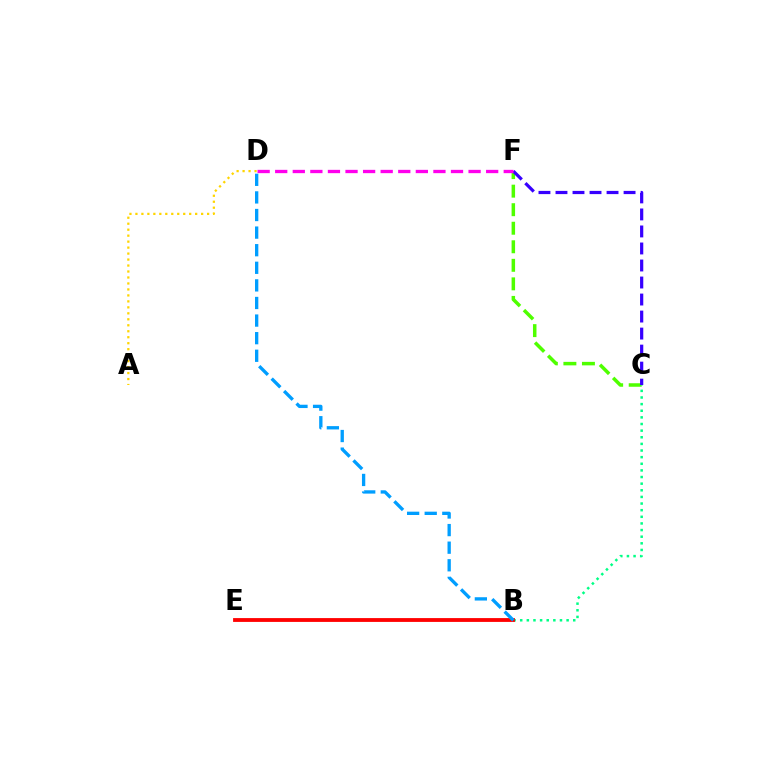{('C', 'F'): [{'color': '#4fff00', 'line_style': 'dashed', 'thickness': 2.52}, {'color': '#3700ff', 'line_style': 'dashed', 'thickness': 2.31}], ('B', 'C'): [{'color': '#00ff86', 'line_style': 'dotted', 'thickness': 1.8}], ('B', 'E'): [{'color': '#ff0000', 'line_style': 'solid', 'thickness': 2.75}], ('D', 'F'): [{'color': '#ff00ed', 'line_style': 'dashed', 'thickness': 2.39}], ('B', 'D'): [{'color': '#009eff', 'line_style': 'dashed', 'thickness': 2.39}], ('A', 'D'): [{'color': '#ffd500', 'line_style': 'dotted', 'thickness': 1.62}]}